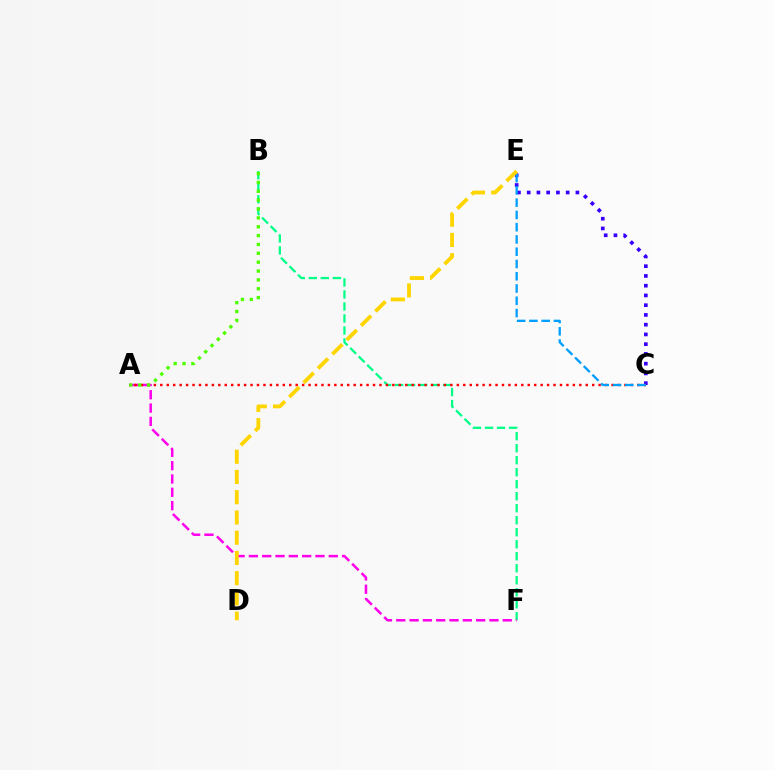{('B', 'F'): [{'color': '#00ff86', 'line_style': 'dashed', 'thickness': 1.63}], ('C', 'E'): [{'color': '#3700ff', 'line_style': 'dotted', 'thickness': 2.65}, {'color': '#009eff', 'line_style': 'dashed', 'thickness': 1.67}], ('A', 'F'): [{'color': '#ff00ed', 'line_style': 'dashed', 'thickness': 1.81}], ('A', 'C'): [{'color': '#ff0000', 'line_style': 'dotted', 'thickness': 1.75}], ('A', 'B'): [{'color': '#4fff00', 'line_style': 'dotted', 'thickness': 2.41}], ('D', 'E'): [{'color': '#ffd500', 'line_style': 'dashed', 'thickness': 2.75}]}